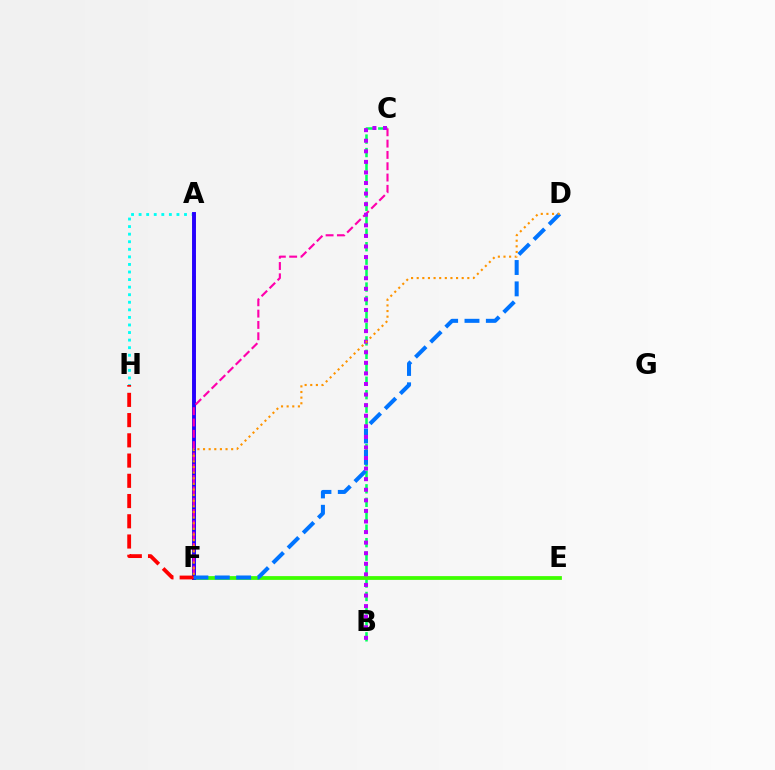{('A', 'H'): [{'color': '#00fff6', 'line_style': 'dotted', 'thickness': 2.06}], ('B', 'C'): [{'color': '#00ff5c', 'line_style': 'dashed', 'thickness': 1.83}, {'color': '#b900ff', 'line_style': 'dotted', 'thickness': 2.87}], ('A', 'F'): [{'color': '#d1ff00', 'line_style': 'dashed', 'thickness': 2.8}, {'color': '#2500ff', 'line_style': 'solid', 'thickness': 2.82}], ('E', 'F'): [{'color': '#3dff00', 'line_style': 'solid', 'thickness': 2.72}], ('F', 'H'): [{'color': '#ff0000', 'line_style': 'dashed', 'thickness': 2.75}], ('C', 'F'): [{'color': '#ff00ac', 'line_style': 'dashed', 'thickness': 1.54}], ('D', 'F'): [{'color': '#0074ff', 'line_style': 'dashed', 'thickness': 2.9}, {'color': '#ff9400', 'line_style': 'dotted', 'thickness': 1.53}]}